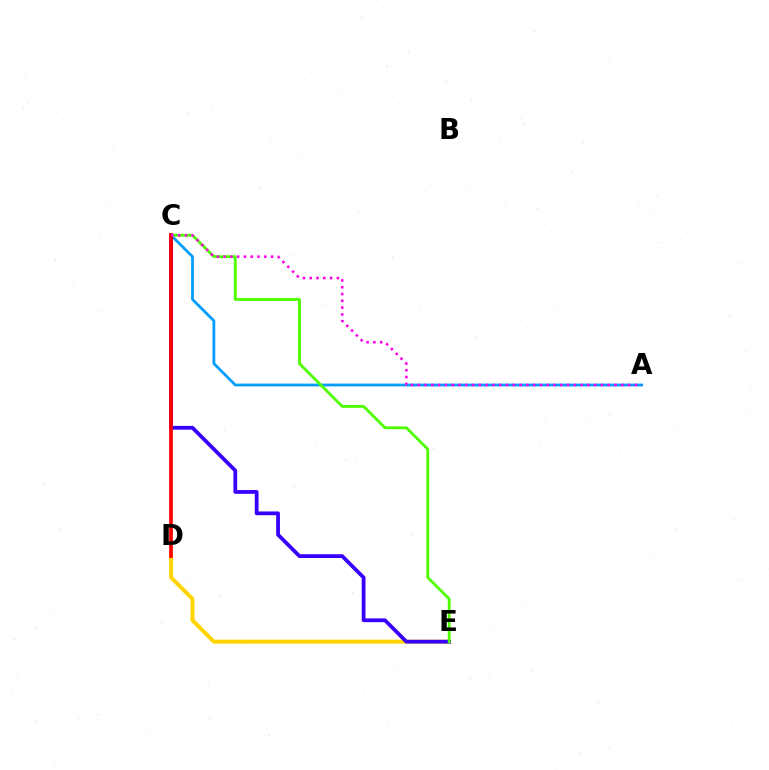{('D', 'E'): [{'color': '#ffd500', 'line_style': 'solid', 'thickness': 2.87}], ('C', 'D'): [{'color': '#00ff86', 'line_style': 'dotted', 'thickness': 2.12}, {'color': '#ff0000', 'line_style': 'solid', 'thickness': 2.65}], ('A', 'C'): [{'color': '#009eff', 'line_style': 'solid', 'thickness': 2.0}, {'color': '#ff00ed', 'line_style': 'dotted', 'thickness': 1.84}], ('C', 'E'): [{'color': '#3700ff', 'line_style': 'solid', 'thickness': 2.71}, {'color': '#4fff00', 'line_style': 'solid', 'thickness': 2.05}]}